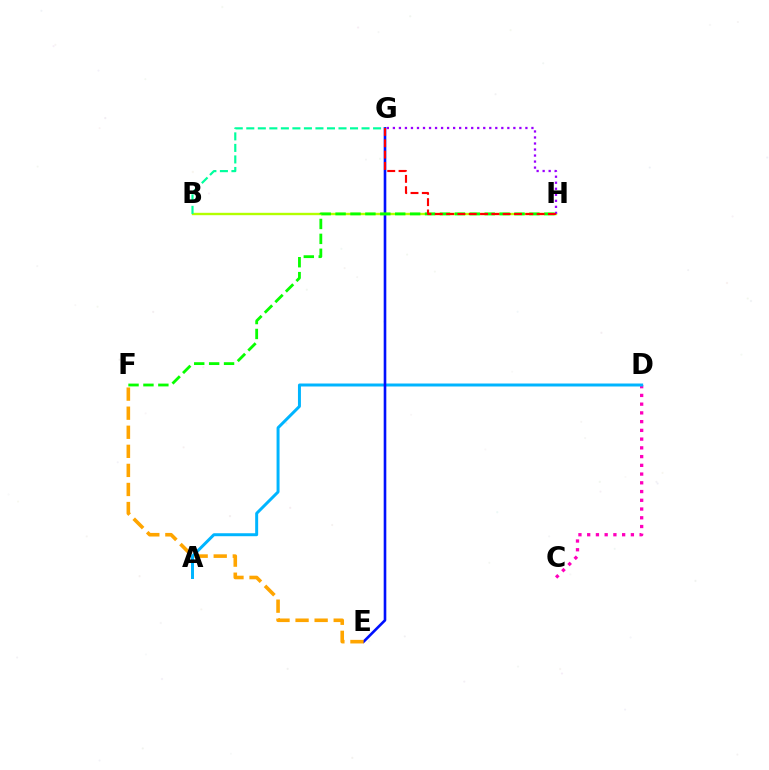{('C', 'D'): [{'color': '#ff00bd', 'line_style': 'dotted', 'thickness': 2.37}], ('A', 'D'): [{'color': '#00b5ff', 'line_style': 'solid', 'thickness': 2.14}], ('E', 'G'): [{'color': '#0010ff', 'line_style': 'solid', 'thickness': 1.89}], ('E', 'F'): [{'color': '#ffa500', 'line_style': 'dashed', 'thickness': 2.59}], ('B', 'H'): [{'color': '#b3ff00', 'line_style': 'solid', 'thickness': 1.71}], ('G', 'H'): [{'color': '#9b00ff', 'line_style': 'dotted', 'thickness': 1.64}, {'color': '#ff0000', 'line_style': 'dashed', 'thickness': 1.54}], ('F', 'H'): [{'color': '#08ff00', 'line_style': 'dashed', 'thickness': 2.03}], ('B', 'G'): [{'color': '#00ff9d', 'line_style': 'dashed', 'thickness': 1.57}]}